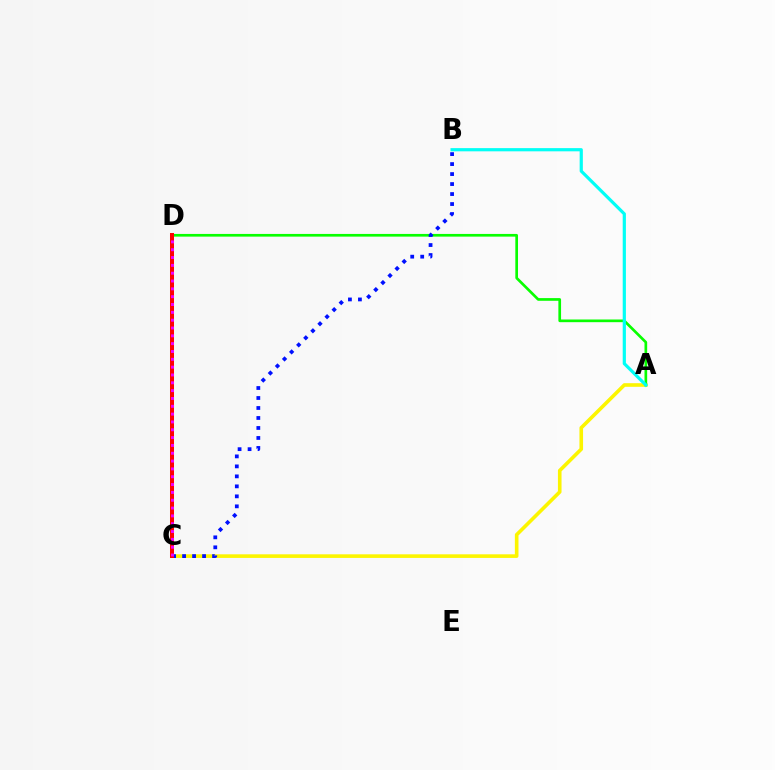{('A', 'C'): [{'color': '#fcf500', 'line_style': 'solid', 'thickness': 2.6}], ('A', 'D'): [{'color': '#08ff00', 'line_style': 'solid', 'thickness': 1.93}], ('B', 'C'): [{'color': '#0010ff', 'line_style': 'dotted', 'thickness': 2.71}], ('C', 'D'): [{'color': '#ff0000', 'line_style': 'solid', 'thickness': 2.89}, {'color': '#ee00ff', 'line_style': 'dotted', 'thickness': 2.13}], ('A', 'B'): [{'color': '#00fff6', 'line_style': 'solid', 'thickness': 2.3}]}